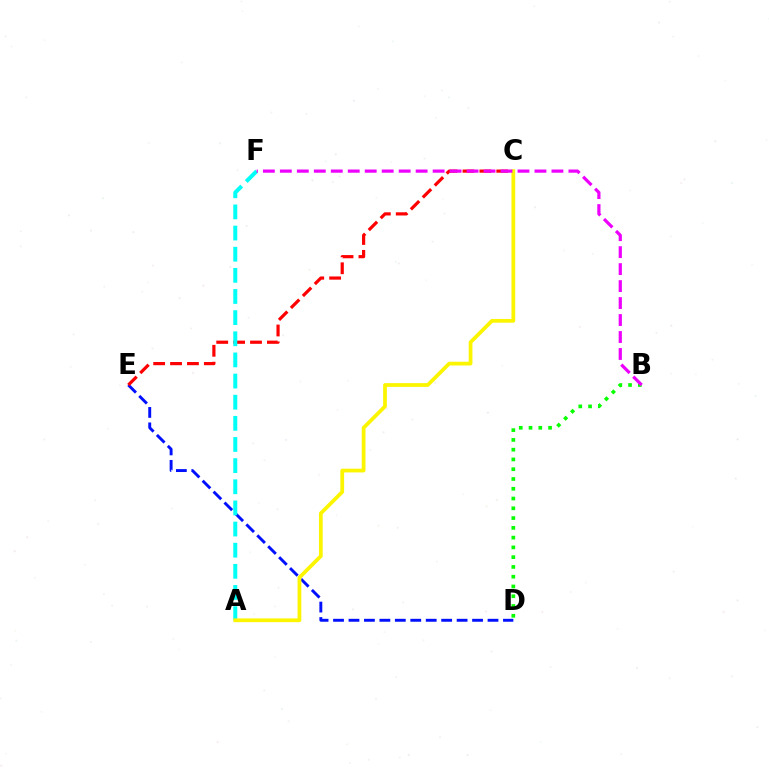{('D', 'E'): [{'color': '#0010ff', 'line_style': 'dashed', 'thickness': 2.1}], ('B', 'D'): [{'color': '#08ff00', 'line_style': 'dotted', 'thickness': 2.65}], ('C', 'E'): [{'color': '#ff0000', 'line_style': 'dashed', 'thickness': 2.29}], ('A', 'F'): [{'color': '#00fff6', 'line_style': 'dashed', 'thickness': 2.87}], ('A', 'C'): [{'color': '#fcf500', 'line_style': 'solid', 'thickness': 2.69}], ('B', 'F'): [{'color': '#ee00ff', 'line_style': 'dashed', 'thickness': 2.31}]}